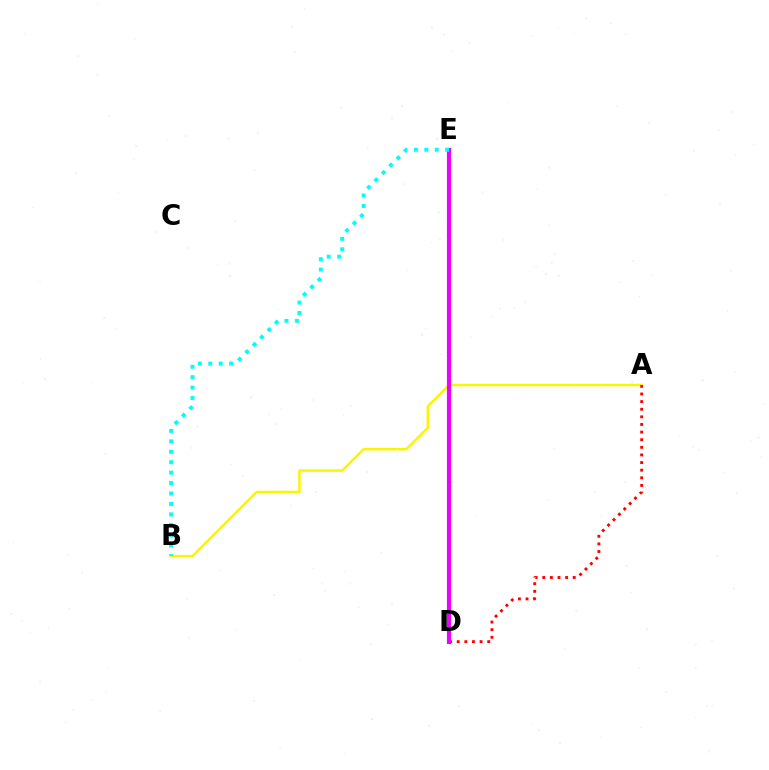{('D', 'E'): [{'color': '#08ff00', 'line_style': 'solid', 'thickness': 2.79}, {'color': '#0010ff', 'line_style': 'dashed', 'thickness': 1.82}, {'color': '#ee00ff', 'line_style': 'solid', 'thickness': 2.99}], ('A', 'B'): [{'color': '#fcf500', 'line_style': 'solid', 'thickness': 1.79}], ('A', 'D'): [{'color': '#ff0000', 'line_style': 'dotted', 'thickness': 2.07}], ('B', 'E'): [{'color': '#00fff6', 'line_style': 'dotted', 'thickness': 2.84}]}